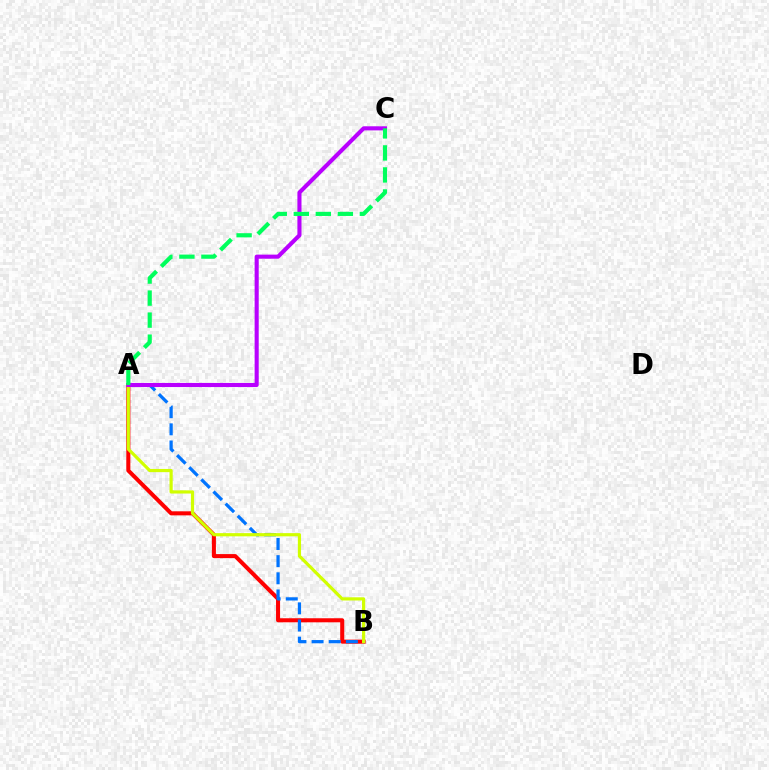{('A', 'B'): [{'color': '#ff0000', 'line_style': 'solid', 'thickness': 2.91}, {'color': '#0074ff', 'line_style': 'dashed', 'thickness': 2.33}, {'color': '#d1ff00', 'line_style': 'solid', 'thickness': 2.29}], ('A', 'C'): [{'color': '#b900ff', 'line_style': 'solid', 'thickness': 2.94}, {'color': '#00ff5c', 'line_style': 'dashed', 'thickness': 2.99}]}